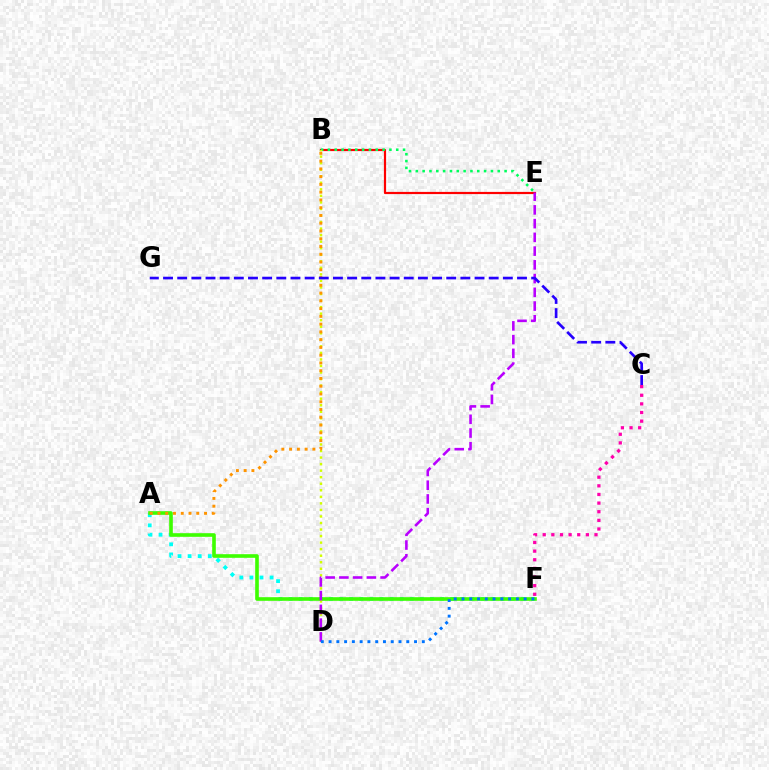{('A', 'F'): [{'color': '#00fff6', 'line_style': 'dotted', 'thickness': 2.74}, {'color': '#3dff00', 'line_style': 'solid', 'thickness': 2.61}], ('B', 'E'): [{'color': '#ff0000', 'line_style': 'solid', 'thickness': 1.58}, {'color': '#00ff5c', 'line_style': 'dotted', 'thickness': 1.86}], ('C', 'F'): [{'color': '#ff00ac', 'line_style': 'dotted', 'thickness': 2.34}], ('B', 'D'): [{'color': '#d1ff00', 'line_style': 'dotted', 'thickness': 1.78}], ('D', 'E'): [{'color': '#b900ff', 'line_style': 'dashed', 'thickness': 1.87}], ('A', 'B'): [{'color': '#ff9400', 'line_style': 'dotted', 'thickness': 2.11}], ('D', 'F'): [{'color': '#0074ff', 'line_style': 'dotted', 'thickness': 2.11}], ('C', 'G'): [{'color': '#2500ff', 'line_style': 'dashed', 'thickness': 1.92}]}